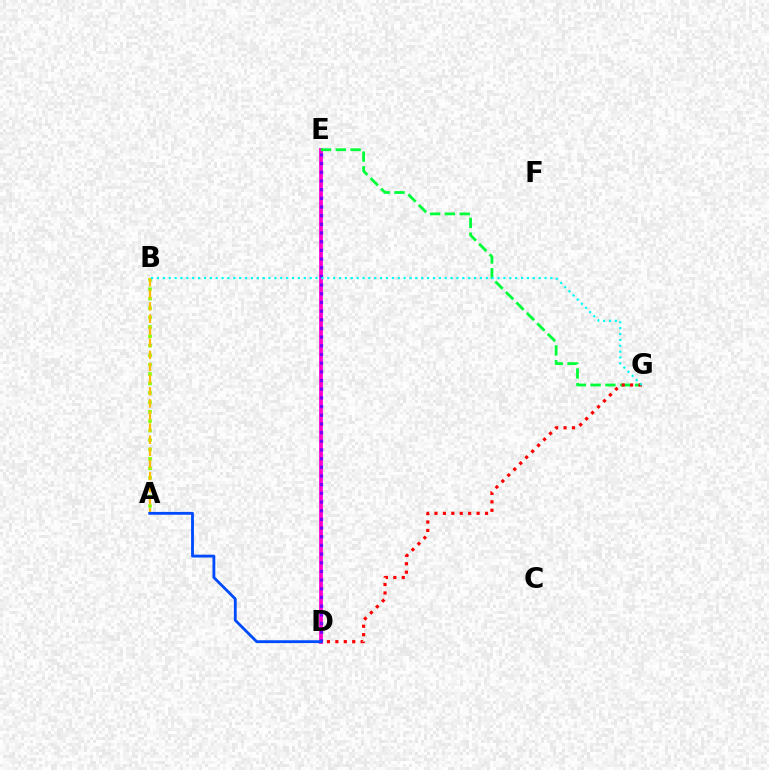{('D', 'E'): [{'color': '#ff00cf', 'line_style': 'solid', 'thickness': 2.71}, {'color': '#7200ff', 'line_style': 'dotted', 'thickness': 2.36}], ('E', 'G'): [{'color': '#00ff39', 'line_style': 'dashed', 'thickness': 2.01}], ('D', 'G'): [{'color': '#ff0000', 'line_style': 'dotted', 'thickness': 2.29}], ('A', 'B'): [{'color': '#84ff00', 'line_style': 'dotted', 'thickness': 2.56}, {'color': '#ffbd00', 'line_style': 'dashed', 'thickness': 1.65}], ('A', 'D'): [{'color': '#004bff', 'line_style': 'solid', 'thickness': 2.04}], ('B', 'G'): [{'color': '#00fff6', 'line_style': 'dotted', 'thickness': 1.6}]}